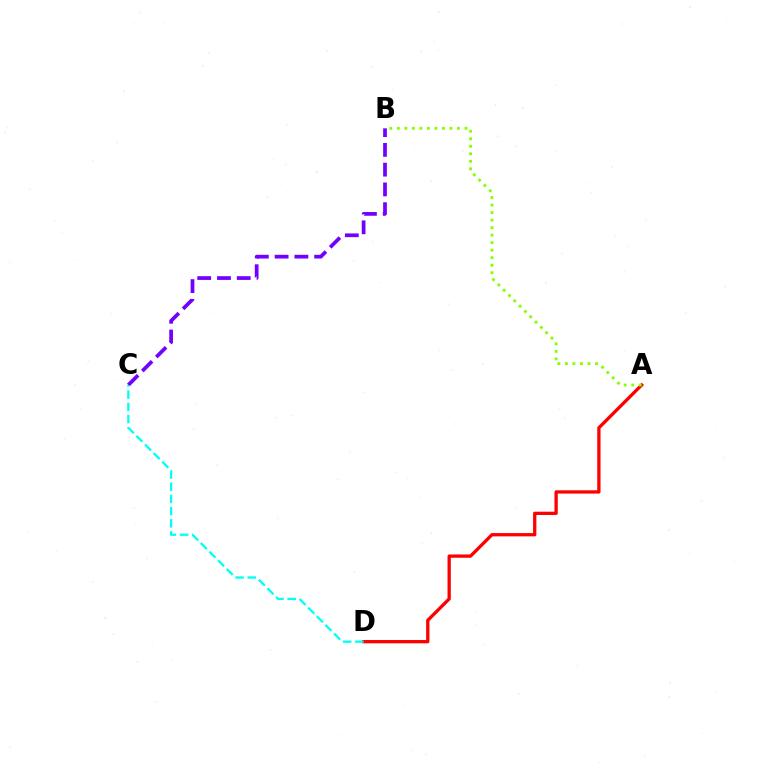{('A', 'D'): [{'color': '#ff0000', 'line_style': 'solid', 'thickness': 2.37}], ('A', 'B'): [{'color': '#84ff00', 'line_style': 'dotted', 'thickness': 2.04}], ('B', 'C'): [{'color': '#7200ff', 'line_style': 'dashed', 'thickness': 2.68}], ('C', 'D'): [{'color': '#00fff6', 'line_style': 'dashed', 'thickness': 1.66}]}